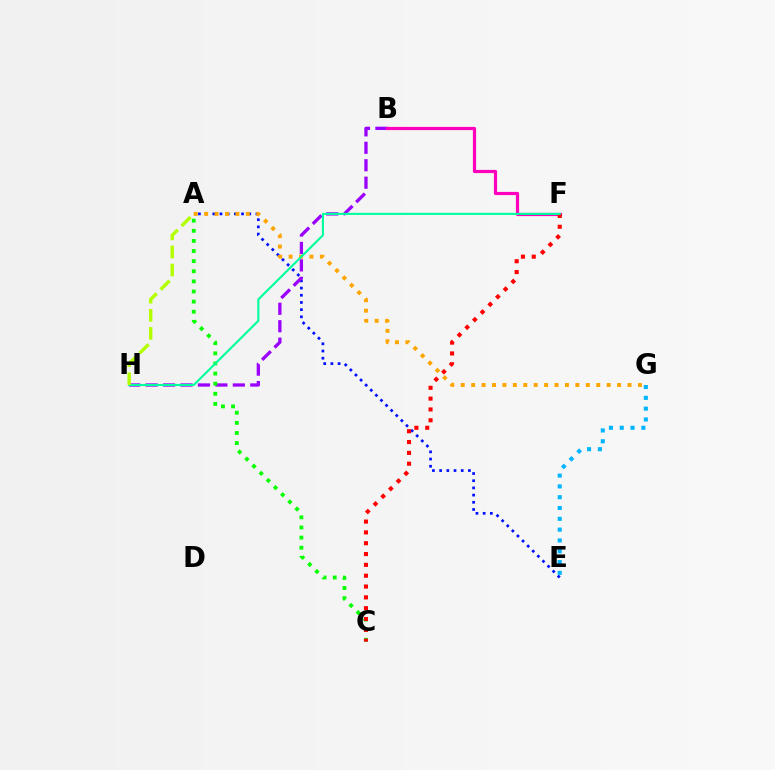{('A', 'E'): [{'color': '#0010ff', 'line_style': 'dotted', 'thickness': 1.95}], ('B', 'H'): [{'color': '#9b00ff', 'line_style': 'dashed', 'thickness': 2.37}], ('E', 'G'): [{'color': '#00b5ff', 'line_style': 'dotted', 'thickness': 2.94}], ('A', 'C'): [{'color': '#08ff00', 'line_style': 'dotted', 'thickness': 2.75}], ('A', 'G'): [{'color': '#ffa500', 'line_style': 'dotted', 'thickness': 2.83}], ('B', 'F'): [{'color': '#ff00bd', 'line_style': 'solid', 'thickness': 2.29}], ('C', 'F'): [{'color': '#ff0000', 'line_style': 'dotted', 'thickness': 2.94}], ('F', 'H'): [{'color': '#00ff9d', 'line_style': 'solid', 'thickness': 1.52}], ('A', 'H'): [{'color': '#b3ff00', 'line_style': 'dashed', 'thickness': 2.46}]}